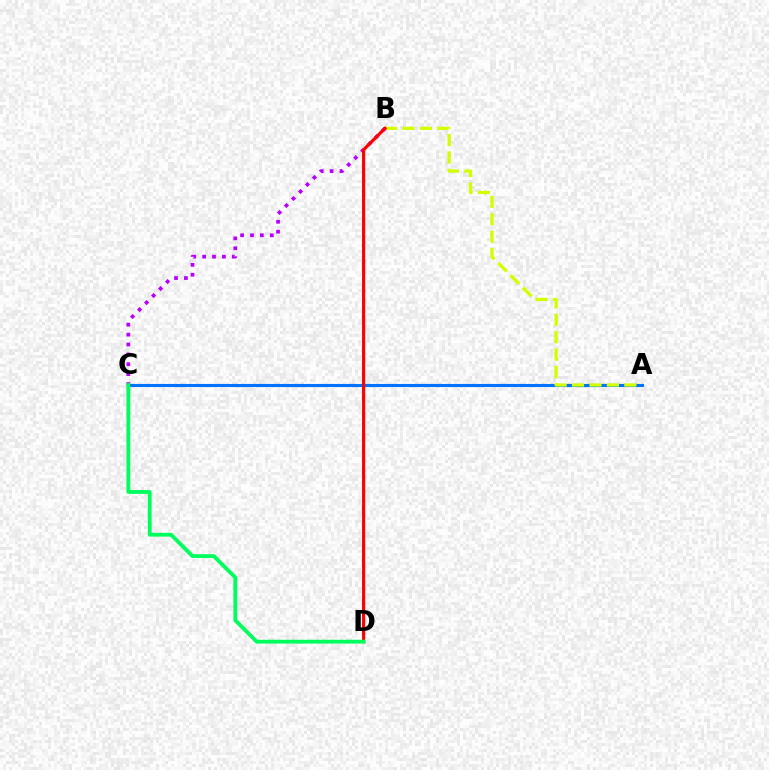{('A', 'C'): [{'color': '#0074ff', 'line_style': 'solid', 'thickness': 2.24}], ('A', 'B'): [{'color': '#d1ff00', 'line_style': 'dashed', 'thickness': 2.37}], ('B', 'C'): [{'color': '#b900ff', 'line_style': 'dotted', 'thickness': 2.69}], ('B', 'D'): [{'color': '#ff0000', 'line_style': 'solid', 'thickness': 2.28}], ('C', 'D'): [{'color': '#00ff5c', 'line_style': 'solid', 'thickness': 2.75}]}